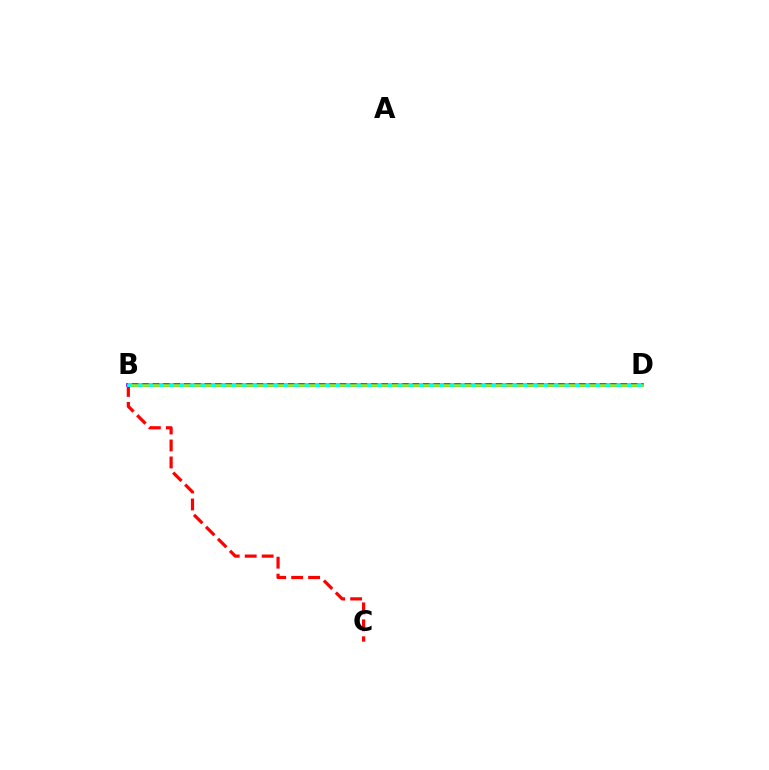{('B', 'D'): [{'color': '#7200ff', 'line_style': 'solid', 'thickness': 2.61}, {'color': '#84ff00', 'line_style': 'solid', 'thickness': 1.9}, {'color': '#00fff6', 'line_style': 'dotted', 'thickness': 2.83}], ('B', 'C'): [{'color': '#ff0000', 'line_style': 'dashed', 'thickness': 2.3}]}